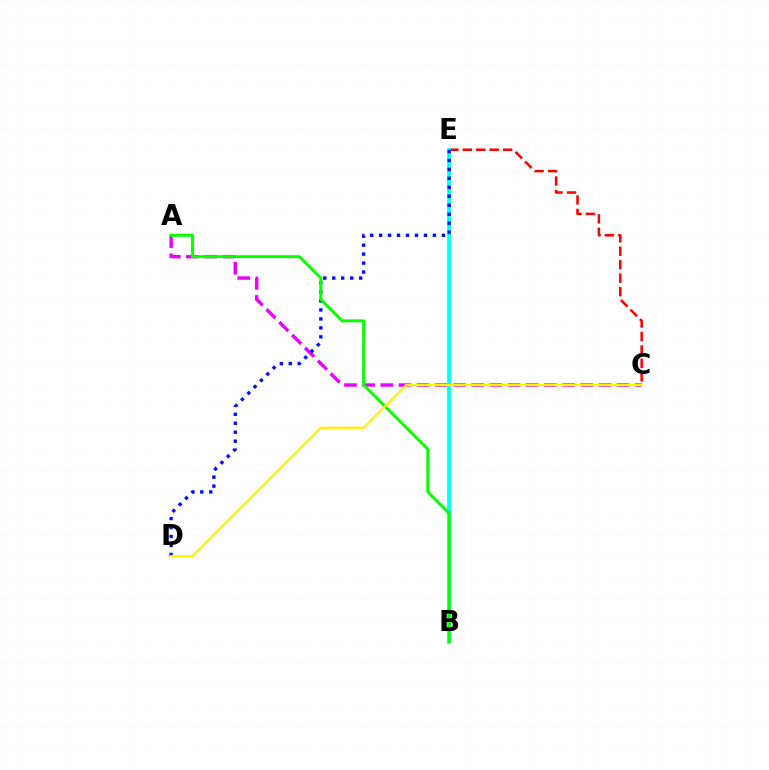{('A', 'C'): [{'color': '#ee00ff', 'line_style': 'dashed', 'thickness': 2.47}], ('C', 'E'): [{'color': '#ff0000', 'line_style': 'dashed', 'thickness': 1.83}], ('B', 'E'): [{'color': '#00fff6', 'line_style': 'solid', 'thickness': 2.7}], ('D', 'E'): [{'color': '#0010ff', 'line_style': 'dotted', 'thickness': 2.43}], ('A', 'B'): [{'color': '#08ff00', 'line_style': 'solid', 'thickness': 2.12}], ('C', 'D'): [{'color': '#fcf500', 'line_style': 'solid', 'thickness': 1.64}]}